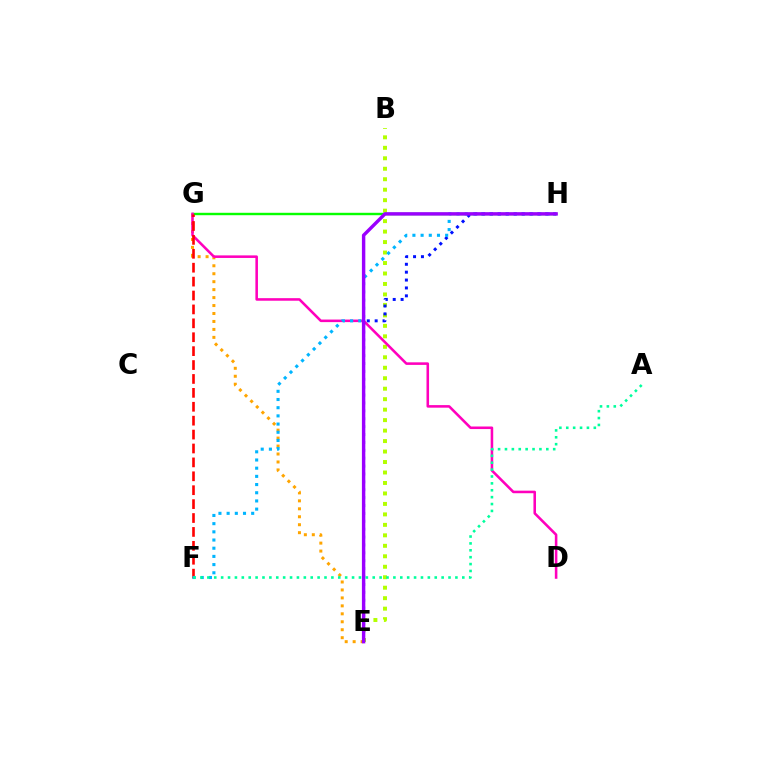{('E', 'G'): [{'color': '#ffa500', 'line_style': 'dotted', 'thickness': 2.16}], ('B', 'E'): [{'color': '#b3ff00', 'line_style': 'dotted', 'thickness': 2.85}], ('G', 'H'): [{'color': '#08ff00', 'line_style': 'solid', 'thickness': 1.74}], ('D', 'G'): [{'color': '#ff00bd', 'line_style': 'solid', 'thickness': 1.85}], ('F', 'G'): [{'color': '#ff0000', 'line_style': 'dashed', 'thickness': 1.89}], ('E', 'H'): [{'color': '#0010ff', 'line_style': 'dotted', 'thickness': 2.14}, {'color': '#9b00ff', 'line_style': 'solid', 'thickness': 2.46}], ('F', 'H'): [{'color': '#00b5ff', 'line_style': 'dotted', 'thickness': 2.22}], ('A', 'F'): [{'color': '#00ff9d', 'line_style': 'dotted', 'thickness': 1.87}]}